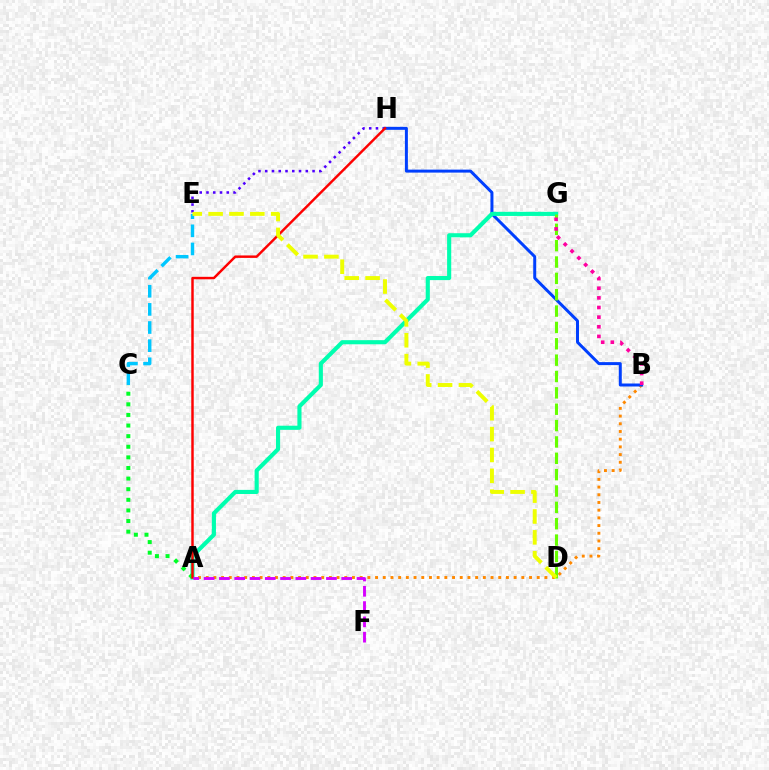{('E', 'H'): [{'color': '#4f00ff', 'line_style': 'dotted', 'thickness': 1.84}], ('A', 'B'): [{'color': '#ff8800', 'line_style': 'dotted', 'thickness': 2.09}], ('C', 'E'): [{'color': '#00c7ff', 'line_style': 'dashed', 'thickness': 2.46}], ('B', 'H'): [{'color': '#003fff', 'line_style': 'solid', 'thickness': 2.15}], ('A', 'G'): [{'color': '#00ffaf', 'line_style': 'solid', 'thickness': 2.96}], ('A', 'C'): [{'color': '#00ff27', 'line_style': 'dotted', 'thickness': 2.88}], ('D', 'G'): [{'color': '#66ff00', 'line_style': 'dashed', 'thickness': 2.22}], ('A', 'H'): [{'color': '#ff0000', 'line_style': 'solid', 'thickness': 1.77}], ('A', 'F'): [{'color': '#d600ff', 'line_style': 'dashed', 'thickness': 2.08}], ('B', 'G'): [{'color': '#ff00a0', 'line_style': 'dotted', 'thickness': 2.62}], ('D', 'E'): [{'color': '#eeff00', 'line_style': 'dashed', 'thickness': 2.83}]}